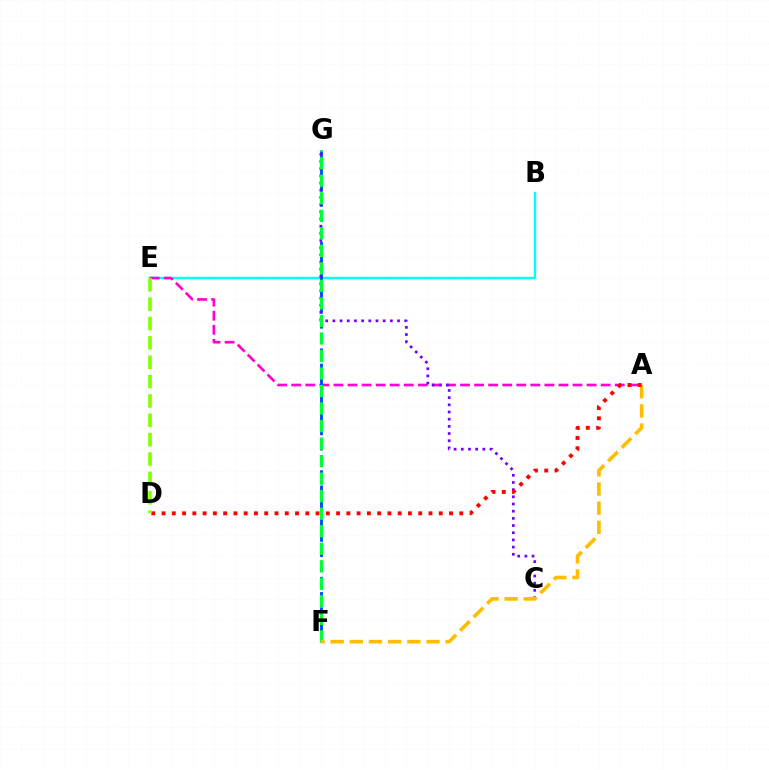{('B', 'E'): [{'color': '#00fff6', 'line_style': 'solid', 'thickness': 1.71}], ('A', 'E'): [{'color': '#ff00cf', 'line_style': 'dashed', 'thickness': 1.91}], ('F', 'G'): [{'color': '#004bff', 'line_style': 'dashed', 'thickness': 2.07}, {'color': '#00ff39', 'line_style': 'dashed', 'thickness': 2.38}], ('C', 'G'): [{'color': '#7200ff', 'line_style': 'dotted', 'thickness': 1.95}], ('A', 'F'): [{'color': '#ffbd00', 'line_style': 'dashed', 'thickness': 2.6}], ('A', 'D'): [{'color': '#ff0000', 'line_style': 'dotted', 'thickness': 2.79}], ('D', 'E'): [{'color': '#84ff00', 'line_style': 'dashed', 'thickness': 2.63}]}